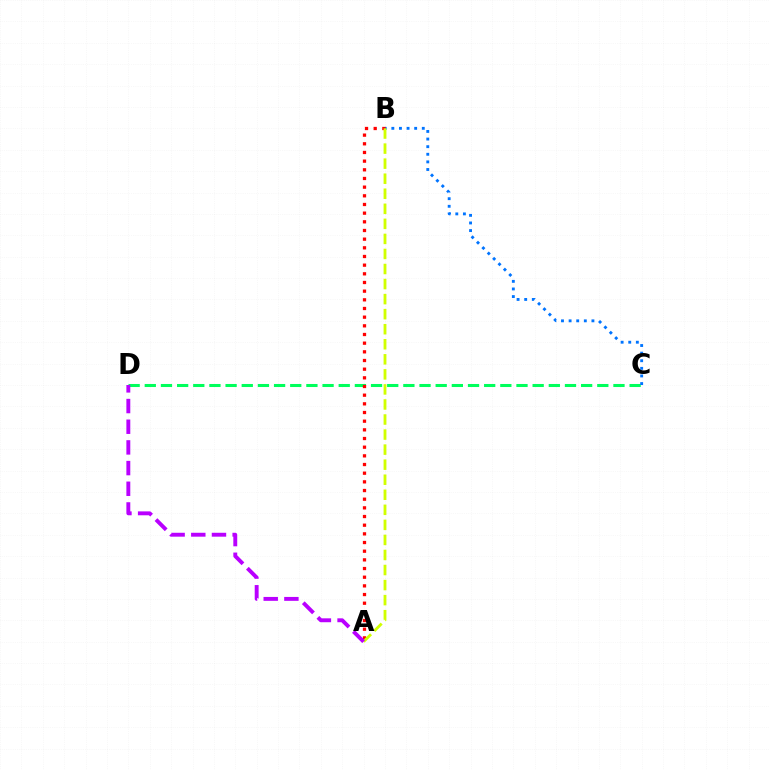{('C', 'D'): [{'color': '#00ff5c', 'line_style': 'dashed', 'thickness': 2.2}], ('B', 'C'): [{'color': '#0074ff', 'line_style': 'dotted', 'thickness': 2.07}], ('A', 'B'): [{'color': '#ff0000', 'line_style': 'dotted', 'thickness': 2.36}, {'color': '#d1ff00', 'line_style': 'dashed', 'thickness': 2.04}], ('A', 'D'): [{'color': '#b900ff', 'line_style': 'dashed', 'thickness': 2.81}]}